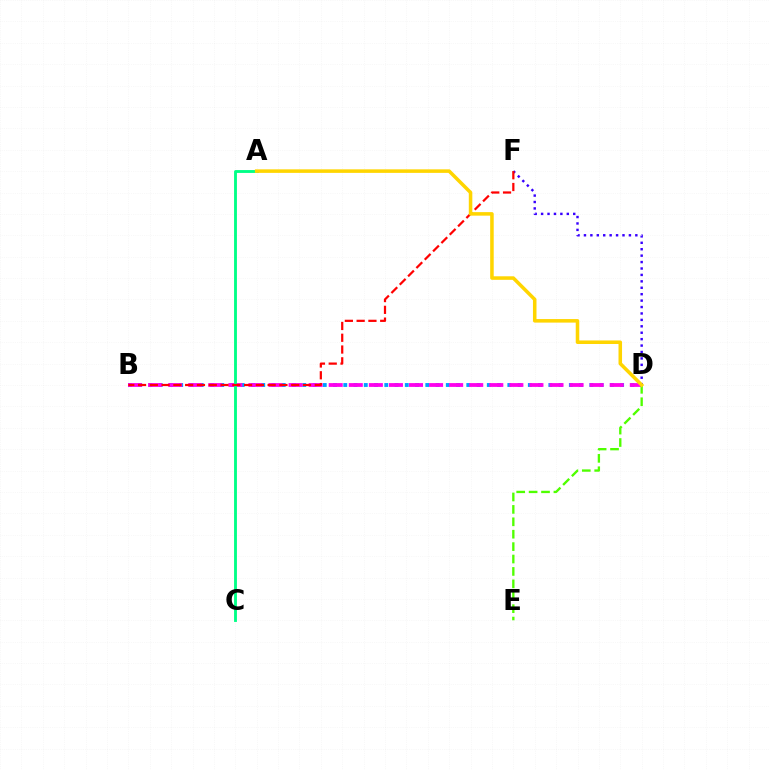{('B', 'D'): [{'color': '#009eff', 'line_style': 'dotted', 'thickness': 2.79}, {'color': '#ff00ed', 'line_style': 'dashed', 'thickness': 2.73}], ('A', 'C'): [{'color': '#00ff86', 'line_style': 'solid', 'thickness': 2.06}], ('D', 'E'): [{'color': '#4fff00', 'line_style': 'dashed', 'thickness': 1.69}], ('D', 'F'): [{'color': '#3700ff', 'line_style': 'dotted', 'thickness': 1.75}], ('B', 'F'): [{'color': '#ff0000', 'line_style': 'dashed', 'thickness': 1.6}], ('A', 'D'): [{'color': '#ffd500', 'line_style': 'solid', 'thickness': 2.55}]}